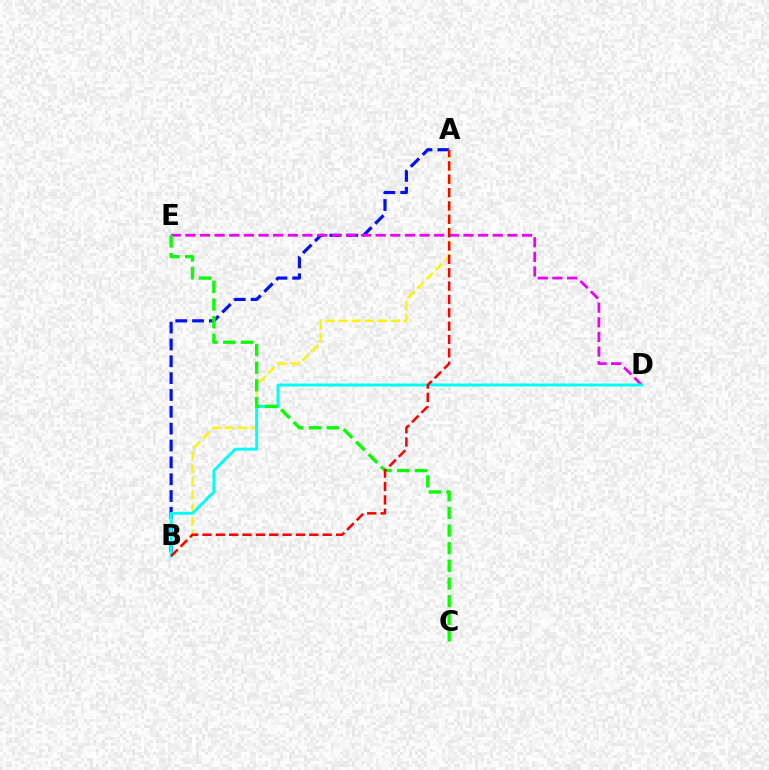{('A', 'B'): [{'color': '#0010ff', 'line_style': 'dashed', 'thickness': 2.29}, {'color': '#fcf500', 'line_style': 'dashed', 'thickness': 1.77}, {'color': '#ff0000', 'line_style': 'dashed', 'thickness': 1.81}], ('D', 'E'): [{'color': '#ee00ff', 'line_style': 'dashed', 'thickness': 1.99}], ('B', 'D'): [{'color': '#00fff6', 'line_style': 'solid', 'thickness': 2.1}], ('C', 'E'): [{'color': '#08ff00', 'line_style': 'dashed', 'thickness': 2.4}]}